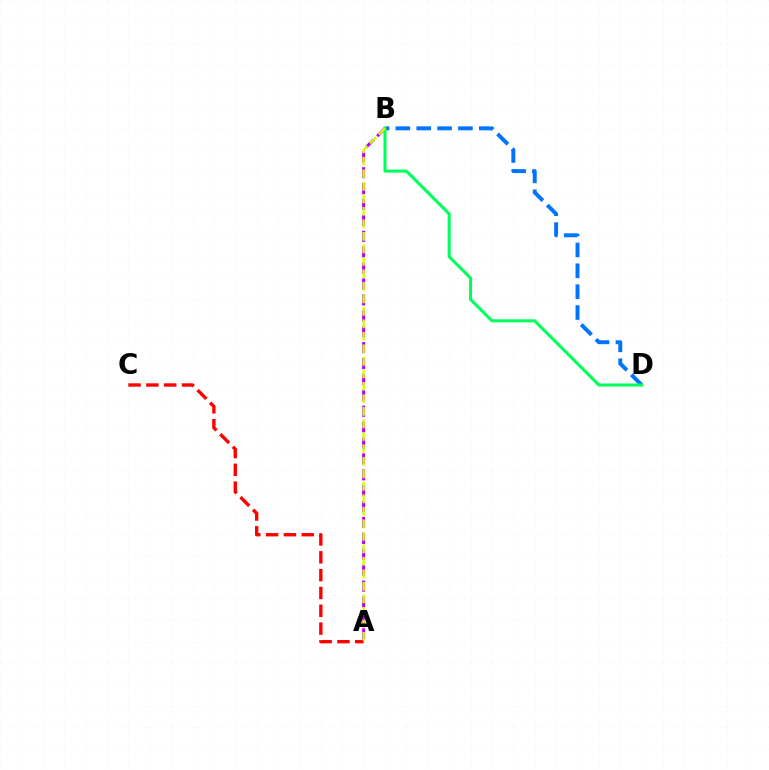{('A', 'C'): [{'color': '#ff0000', 'line_style': 'dashed', 'thickness': 2.42}], ('A', 'B'): [{'color': '#b900ff', 'line_style': 'dashed', 'thickness': 2.16}, {'color': '#d1ff00', 'line_style': 'dashed', 'thickness': 1.7}], ('B', 'D'): [{'color': '#0074ff', 'line_style': 'dashed', 'thickness': 2.83}, {'color': '#00ff5c', 'line_style': 'solid', 'thickness': 2.21}]}